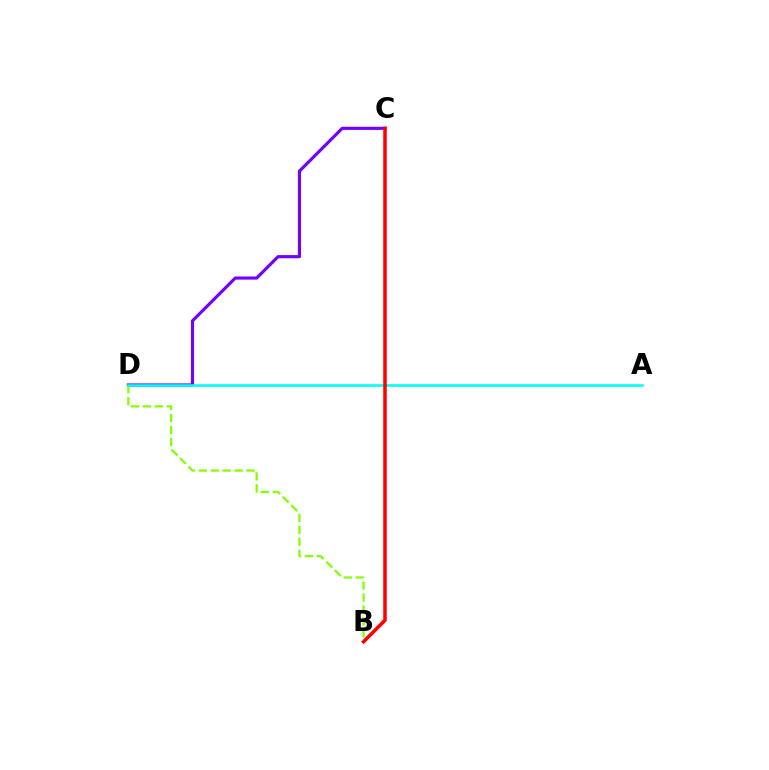{('C', 'D'): [{'color': '#7200ff', 'line_style': 'solid', 'thickness': 2.26}], ('B', 'D'): [{'color': '#84ff00', 'line_style': 'dashed', 'thickness': 1.62}], ('A', 'D'): [{'color': '#00fff6', 'line_style': 'solid', 'thickness': 1.86}], ('B', 'C'): [{'color': '#ff0000', 'line_style': 'solid', 'thickness': 2.55}]}